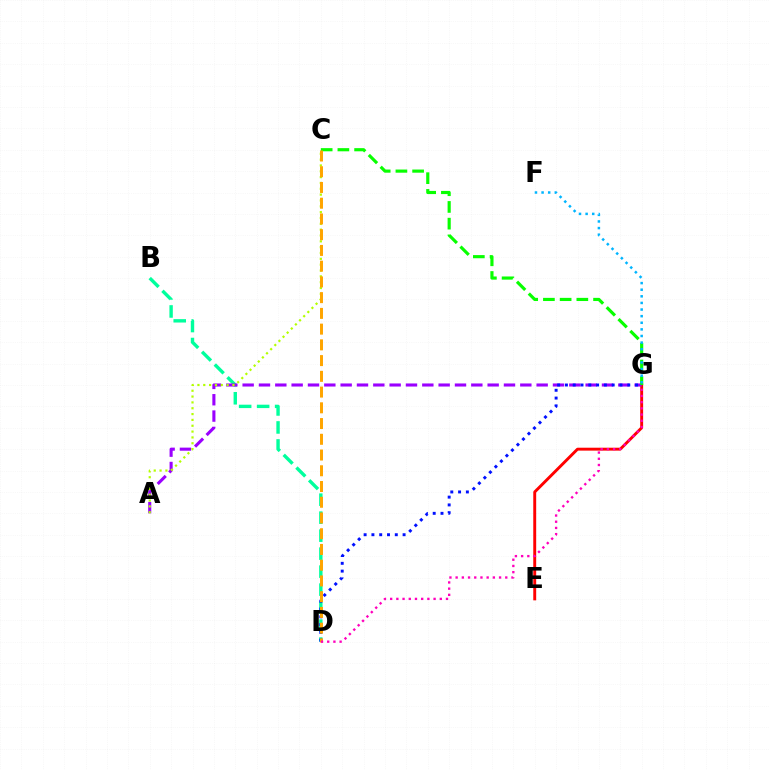{('B', 'D'): [{'color': '#00ff9d', 'line_style': 'dashed', 'thickness': 2.44}], ('E', 'G'): [{'color': '#ff0000', 'line_style': 'solid', 'thickness': 2.1}], ('A', 'G'): [{'color': '#9b00ff', 'line_style': 'dashed', 'thickness': 2.22}], ('D', 'G'): [{'color': '#0010ff', 'line_style': 'dotted', 'thickness': 2.12}, {'color': '#ff00bd', 'line_style': 'dotted', 'thickness': 1.69}], ('C', 'G'): [{'color': '#08ff00', 'line_style': 'dashed', 'thickness': 2.27}], ('A', 'C'): [{'color': '#b3ff00', 'line_style': 'dotted', 'thickness': 1.59}], ('C', 'D'): [{'color': '#ffa500', 'line_style': 'dashed', 'thickness': 2.14}], ('F', 'G'): [{'color': '#00b5ff', 'line_style': 'dotted', 'thickness': 1.8}]}